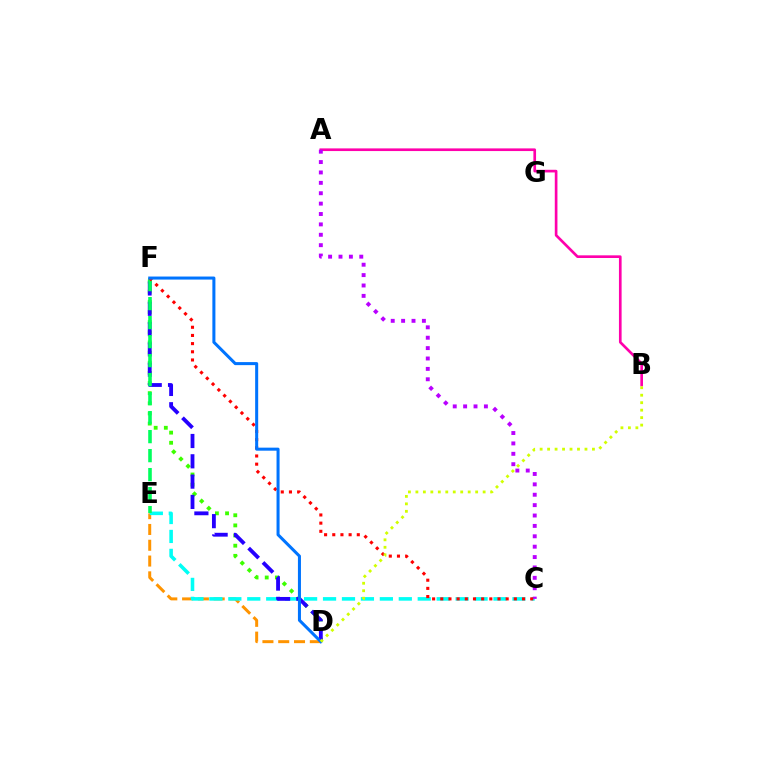{('D', 'E'): [{'color': '#ff9400', 'line_style': 'dashed', 'thickness': 2.15}], ('A', 'B'): [{'color': '#ff00ac', 'line_style': 'solid', 'thickness': 1.92}], ('C', 'E'): [{'color': '#00fff6', 'line_style': 'dashed', 'thickness': 2.57}], ('A', 'C'): [{'color': '#b900ff', 'line_style': 'dotted', 'thickness': 2.82}], ('D', 'F'): [{'color': '#3dff00', 'line_style': 'dotted', 'thickness': 2.76}, {'color': '#2500ff', 'line_style': 'dashed', 'thickness': 2.76}, {'color': '#0074ff', 'line_style': 'solid', 'thickness': 2.19}], ('E', 'F'): [{'color': '#00ff5c', 'line_style': 'dashed', 'thickness': 2.58}], ('C', 'F'): [{'color': '#ff0000', 'line_style': 'dotted', 'thickness': 2.22}], ('B', 'D'): [{'color': '#d1ff00', 'line_style': 'dotted', 'thickness': 2.03}]}